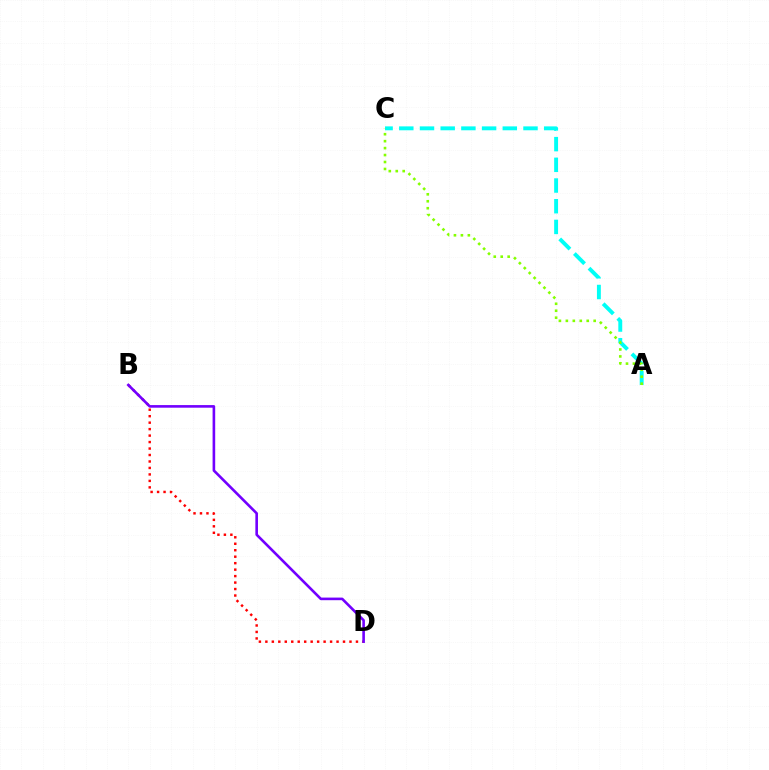{('A', 'C'): [{'color': '#00fff6', 'line_style': 'dashed', 'thickness': 2.81}, {'color': '#84ff00', 'line_style': 'dotted', 'thickness': 1.89}], ('B', 'D'): [{'color': '#ff0000', 'line_style': 'dotted', 'thickness': 1.76}, {'color': '#7200ff', 'line_style': 'solid', 'thickness': 1.88}]}